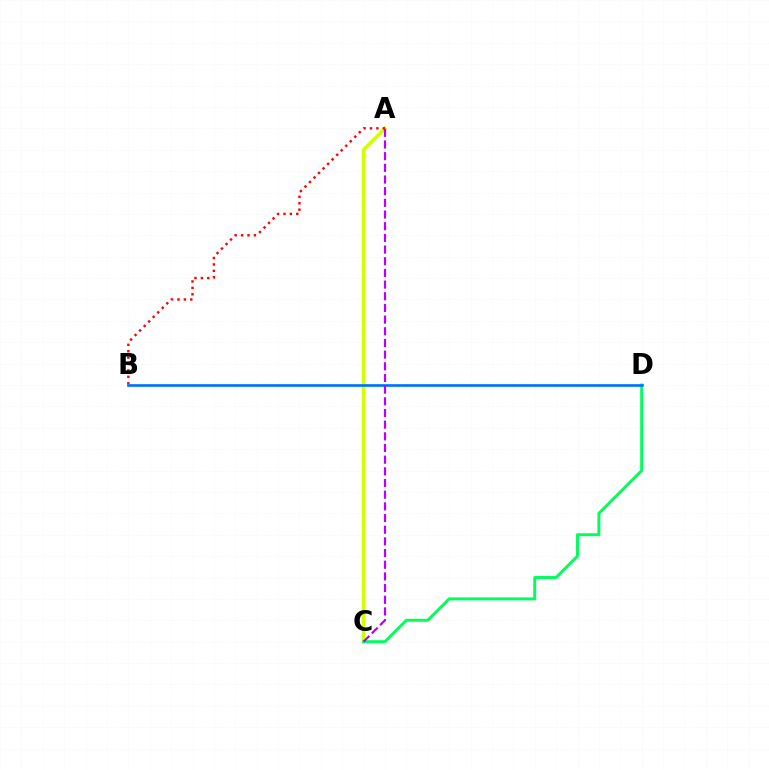{('A', 'C'): [{'color': '#d1ff00', 'line_style': 'solid', 'thickness': 2.55}, {'color': '#b900ff', 'line_style': 'dashed', 'thickness': 1.59}], ('C', 'D'): [{'color': '#00ff5c', 'line_style': 'solid', 'thickness': 2.13}], ('A', 'B'): [{'color': '#ff0000', 'line_style': 'dotted', 'thickness': 1.74}], ('B', 'D'): [{'color': '#0074ff', 'line_style': 'solid', 'thickness': 1.95}]}